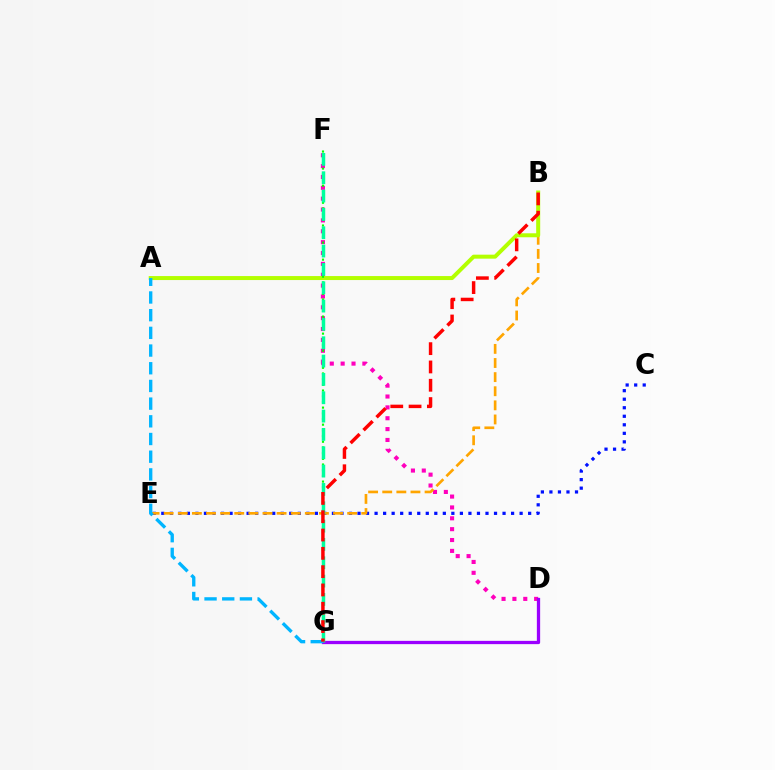{('D', 'F'): [{'color': '#ff00bd', 'line_style': 'dotted', 'thickness': 2.95}], ('C', 'E'): [{'color': '#0010ff', 'line_style': 'dotted', 'thickness': 2.32}], ('B', 'E'): [{'color': '#ffa500', 'line_style': 'dashed', 'thickness': 1.92}], ('D', 'G'): [{'color': '#9b00ff', 'line_style': 'solid', 'thickness': 2.36}], ('A', 'B'): [{'color': '#b3ff00', 'line_style': 'solid', 'thickness': 2.87}], ('F', 'G'): [{'color': '#08ff00', 'line_style': 'dotted', 'thickness': 1.55}, {'color': '#00ff9d', 'line_style': 'dashed', 'thickness': 2.49}], ('A', 'G'): [{'color': '#00b5ff', 'line_style': 'dashed', 'thickness': 2.4}], ('B', 'G'): [{'color': '#ff0000', 'line_style': 'dashed', 'thickness': 2.49}]}